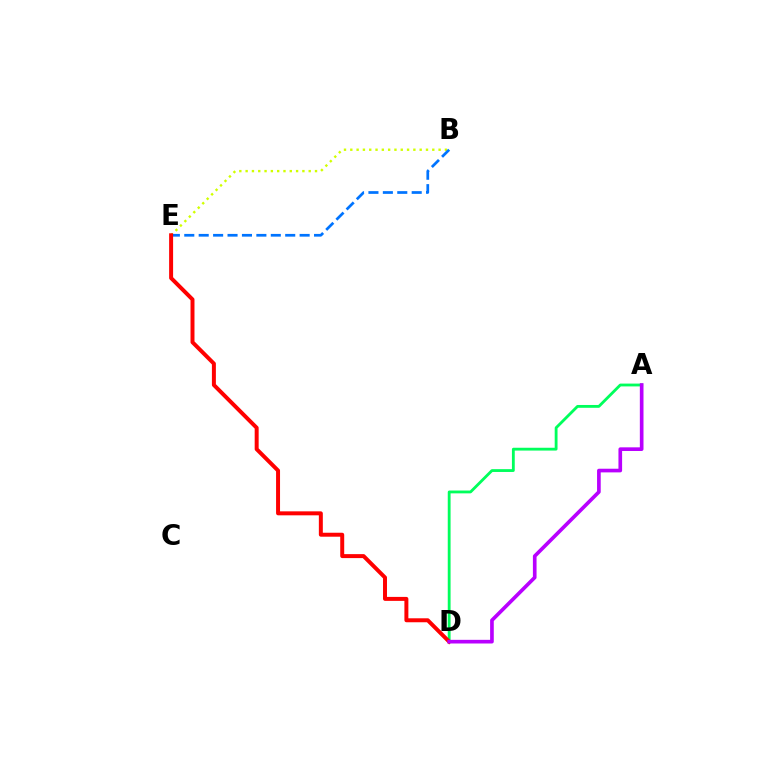{('A', 'D'): [{'color': '#00ff5c', 'line_style': 'solid', 'thickness': 2.03}, {'color': '#b900ff', 'line_style': 'solid', 'thickness': 2.63}], ('B', 'E'): [{'color': '#d1ff00', 'line_style': 'dotted', 'thickness': 1.71}, {'color': '#0074ff', 'line_style': 'dashed', 'thickness': 1.96}], ('D', 'E'): [{'color': '#ff0000', 'line_style': 'solid', 'thickness': 2.86}]}